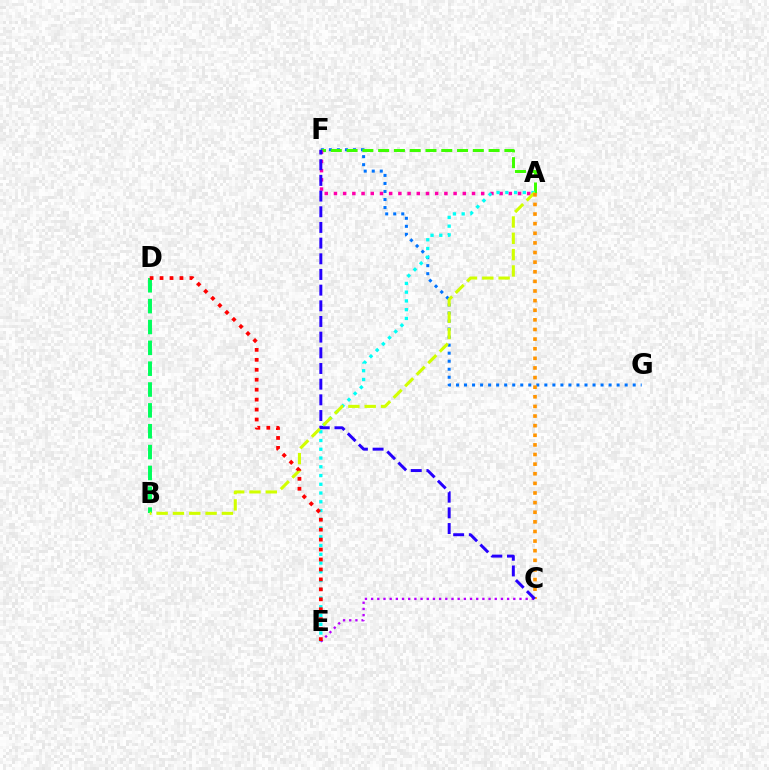{('F', 'G'): [{'color': '#0074ff', 'line_style': 'dotted', 'thickness': 2.18}], ('A', 'F'): [{'color': '#3dff00', 'line_style': 'dashed', 'thickness': 2.14}, {'color': '#ff00ac', 'line_style': 'dotted', 'thickness': 2.5}], ('A', 'E'): [{'color': '#00fff6', 'line_style': 'dotted', 'thickness': 2.38}], ('C', 'E'): [{'color': '#b900ff', 'line_style': 'dotted', 'thickness': 1.68}], ('B', 'D'): [{'color': '#00ff5c', 'line_style': 'dashed', 'thickness': 2.83}], ('A', 'B'): [{'color': '#d1ff00', 'line_style': 'dashed', 'thickness': 2.22}], ('A', 'C'): [{'color': '#ff9400', 'line_style': 'dotted', 'thickness': 2.61}], ('C', 'F'): [{'color': '#2500ff', 'line_style': 'dashed', 'thickness': 2.13}], ('D', 'E'): [{'color': '#ff0000', 'line_style': 'dotted', 'thickness': 2.7}]}